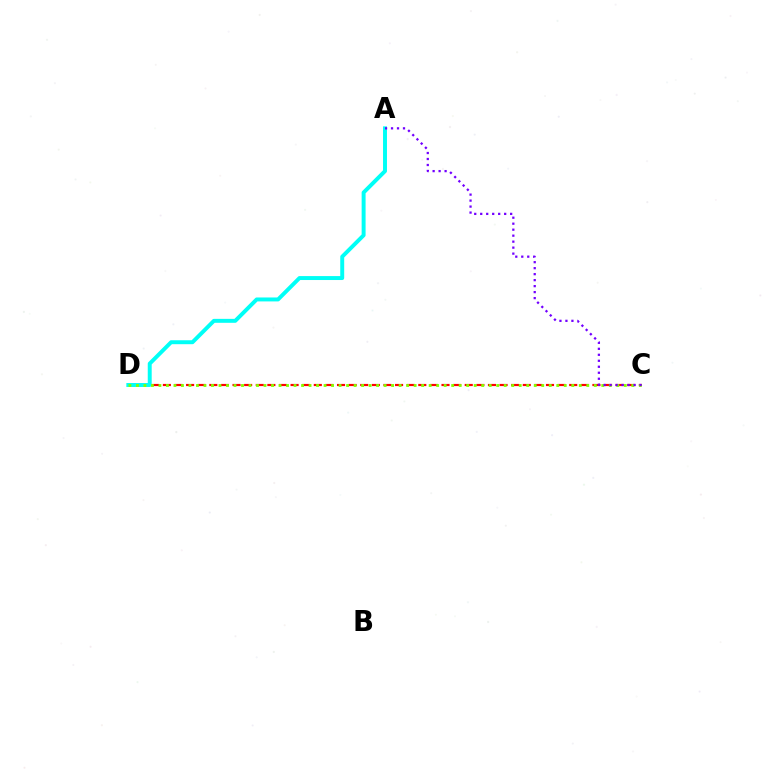{('C', 'D'): [{'color': '#ff0000', 'line_style': 'dashed', 'thickness': 1.58}, {'color': '#84ff00', 'line_style': 'dotted', 'thickness': 2.04}], ('A', 'D'): [{'color': '#00fff6', 'line_style': 'solid', 'thickness': 2.84}], ('A', 'C'): [{'color': '#7200ff', 'line_style': 'dotted', 'thickness': 1.63}]}